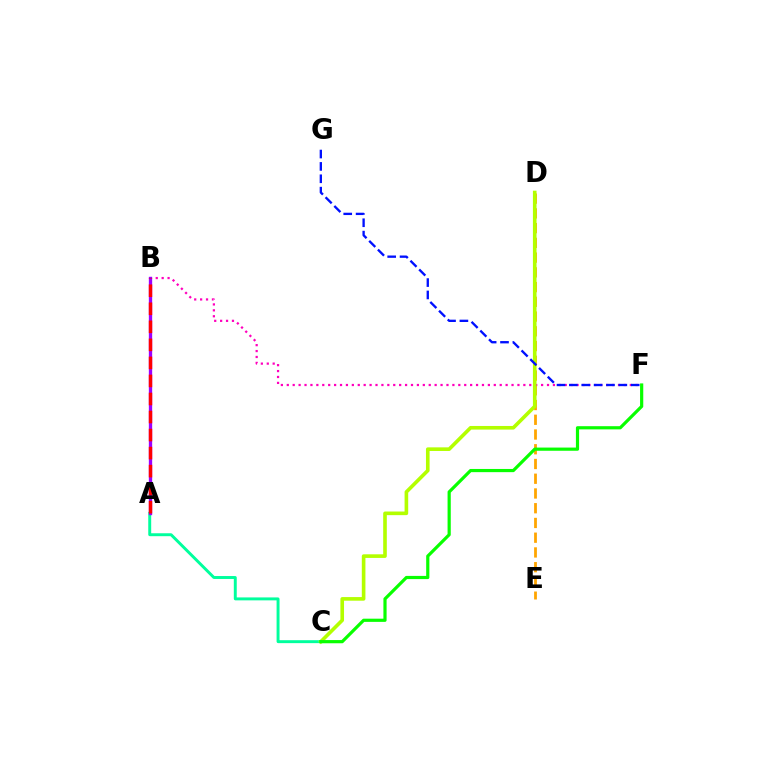{('D', 'E'): [{'color': '#ffa500', 'line_style': 'dashed', 'thickness': 2.0}], ('A', 'C'): [{'color': '#00ff9d', 'line_style': 'solid', 'thickness': 2.12}], ('B', 'F'): [{'color': '#ff00bd', 'line_style': 'dotted', 'thickness': 1.61}], ('A', 'B'): [{'color': '#00b5ff', 'line_style': 'dashed', 'thickness': 1.85}, {'color': '#9b00ff', 'line_style': 'solid', 'thickness': 2.39}, {'color': '#ff0000', 'line_style': 'dashed', 'thickness': 2.45}], ('C', 'D'): [{'color': '#b3ff00', 'line_style': 'solid', 'thickness': 2.61}], ('F', 'G'): [{'color': '#0010ff', 'line_style': 'dashed', 'thickness': 1.68}], ('C', 'F'): [{'color': '#08ff00', 'line_style': 'solid', 'thickness': 2.3}]}